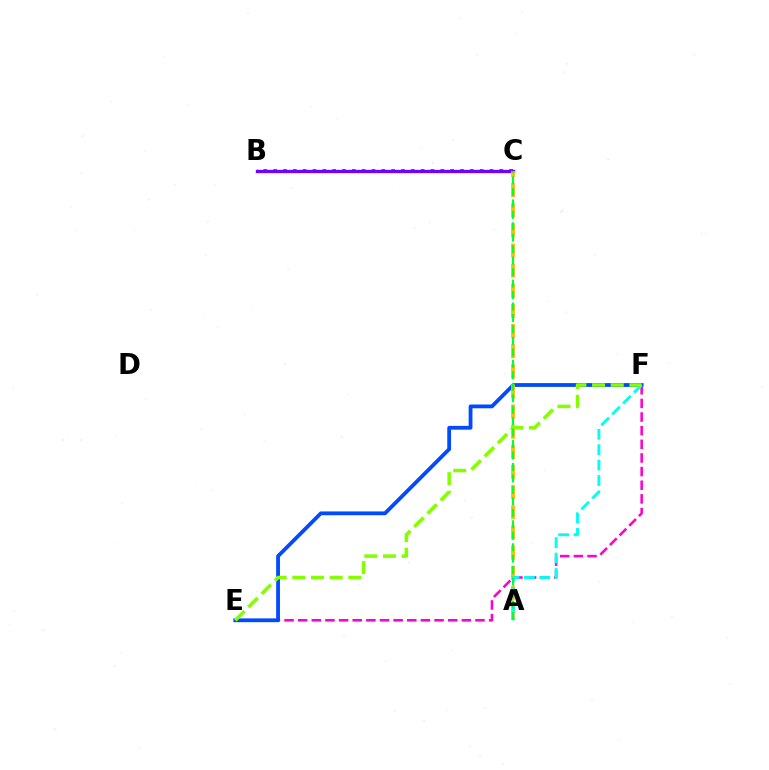{('E', 'F'): [{'color': '#ff00cf', 'line_style': 'dashed', 'thickness': 1.85}, {'color': '#004bff', 'line_style': 'solid', 'thickness': 2.73}, {'color': '#84ff00', 'line_style': 'dashed', 'thickness': 2.54}], ('B', 'C'): [{'color': '#ff0000', 'line_style': 'dotted', 'thickness': 2.67}, {'color': '#7200ff', 'line_style': 'solid', 'thickness': 2.4}], ('A', 'C'): [{'color': '#ffbd00', 'line_style': 'dashed', 'thickness': 2.74}, {'color': '#00ff39', 'line_style': 'dashed', 'thickness': 1.56}], ('A', 'F'): [{'color': '#00fff6', 'line_style': 'dashed', 'thickness': 2.09}]}